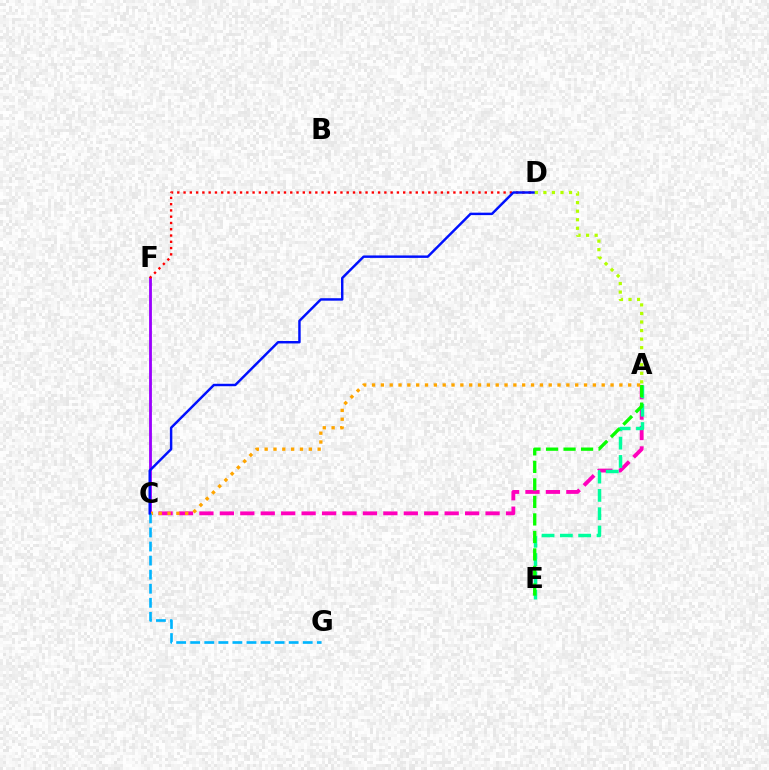{('C', 'F'): [{'color': '#9b00ff', 'line_style': 'solid', 'thickness': 2.04}], ('A', 'C'): [{'color': '#ff00bd', 'line_style': 'dashed', 'thickness': 2.78}, {'color': '#ffa500', 'line_style': 'dotted', 'thickness': 2.4}], ('A', 'E'): [{'color': '#00ff9d', 'line_style': 'dashed', 'thickness': 2.49}, {'color': '#08ff00', 'line_style': 'dashed', 'thickness': 2.38}], ('D', 'F'): [{'color': '#ff0000', 'line_style': 'dotted', 'thickness': 1.71}], ('C', 'G'): [{'color': '#00b5ff', 'line_style': 'dashed', 'thickness': 1.91}], ('C', 'D'): [{'color': '#0010ff', 'line_style': 'solid', 'thickness': 1.76}], ('A', 'D'): [{'color': '#b3ff00', 'line_style': 'dotted', 'thickness': 2.32}]}